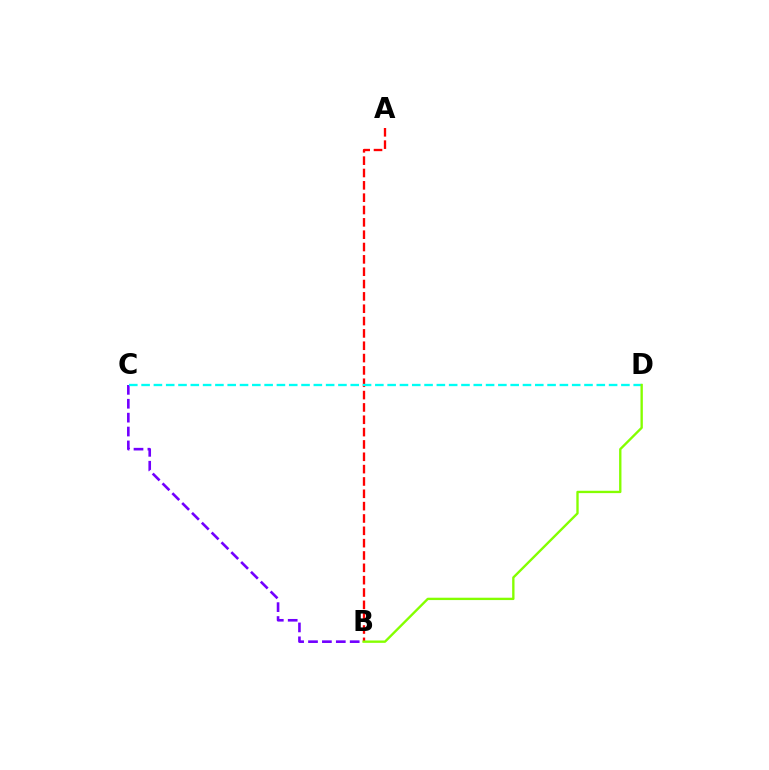{('A', 'B'): [{'color': '#ff0000', 'line_style': 'dashed', 'thickness': 1.68}], ('B', 'C'): [{'color': '#7200ff', 'line_style': 'dashed', 'thickness': 1.89}], ('C', 'D'): [{'color': '#00fff6', 'line_style': 'dashed', 'thickness': 1.67}], ('B', 'D'): [{'color': '#84ff00', 'line_style': 'solid', 'thickness': 1.7}]}